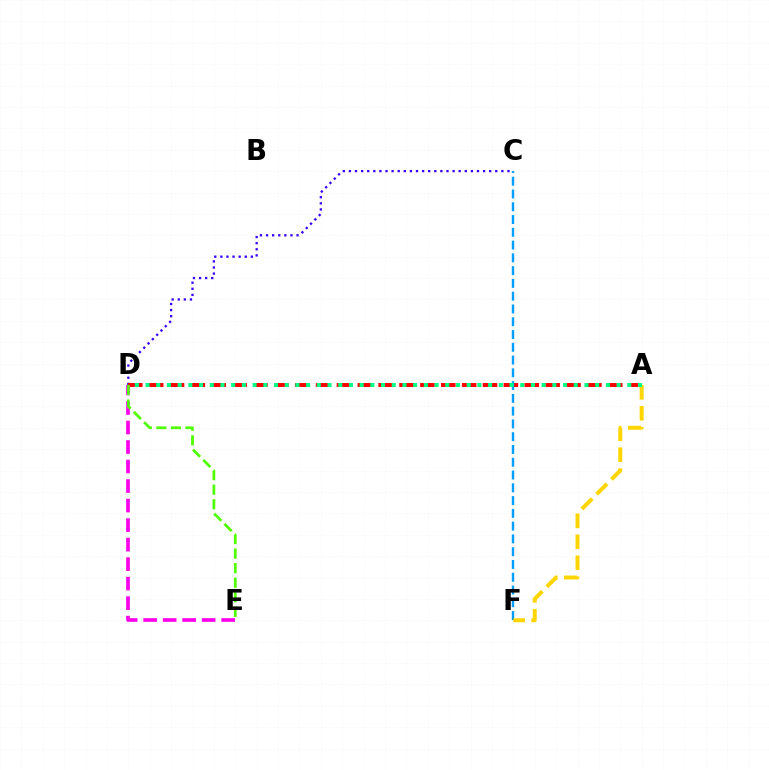{('C', 'D'): [{'color': '#3700ff', 'line_style': 'dotted', 'thickness': 1.66}], ('A', 'D'): [{'color': '#ff0000', 'line_style': 'dashed', 'thickness': 2.83}, {'color': '#00ff86', 'line_style': 'dotted', 'thickness': 2.91}], ('C', 'F'): [{'color': '#009eff', 'line_style': 'dashed', 'thickness': 1.74}], ('A', 'F'): [{'color': '#ffd500', 'line_style': 'dashed', 'thickness': 2.85}], ('D', 'E'): [{'color': '#ff00ed', 'line_style': 'dashed', 'thickness': 2.65}, {'color': '#4fff00', 'line_style': 'dashed', 'thickness': 1.98}]}